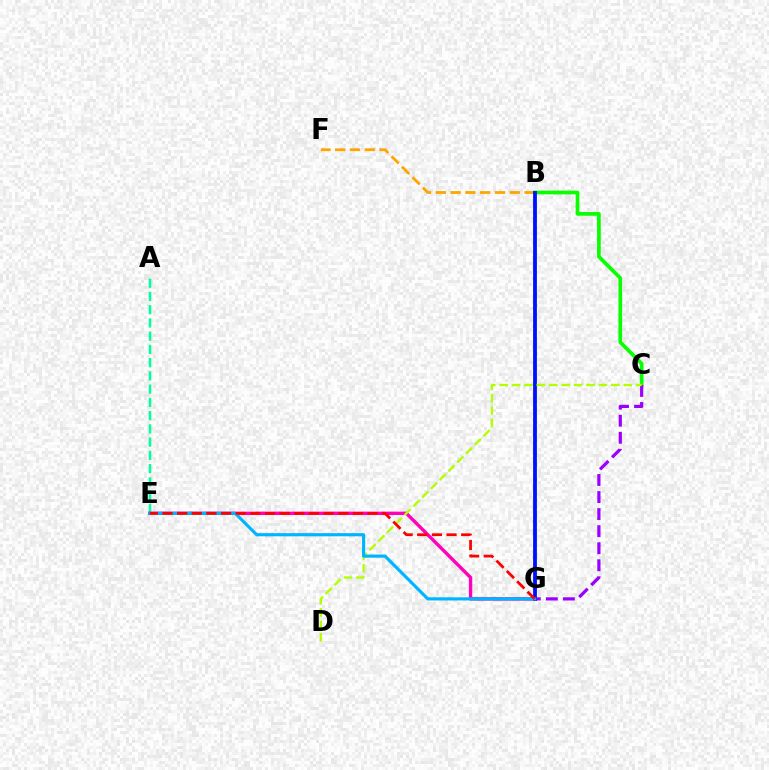{('B', 'F'): [{'color': '#ffa500', 'line_style': 'dashed', 'thickness': 2.01}], ('B', 'C'): [{'color': '#08ff00', 'line_style': 'solid', 'thickness': 2.66}], ('A', 'E'): [{'color': '#00ff9d', 'line_style': 'dashed', 'thickness': 1.8}], ('C', 'G'): [{'color': '#9b00ff', 'line_style': 'dashed', 'thickness': 2.32}], ('E', 'G'): [{'color': '#ff00bd', 'line_style': 'solid', 'thickness': 2.42}, {'color': '#00b5ff', 'line_style': 'solid', 'thickness': 2.28}, {'color': '#ff0000', 'line_style': 'dashed', 'thickness': 1.99}], ('B', 'G'): [{'color': '#0010ff', 'line_style': 'solid', 'thickness': 2.74}], ('C', 'D'): [{'color': '#b3ff00', 'line_style': 'dashed', 'thickness': 1.69}]}